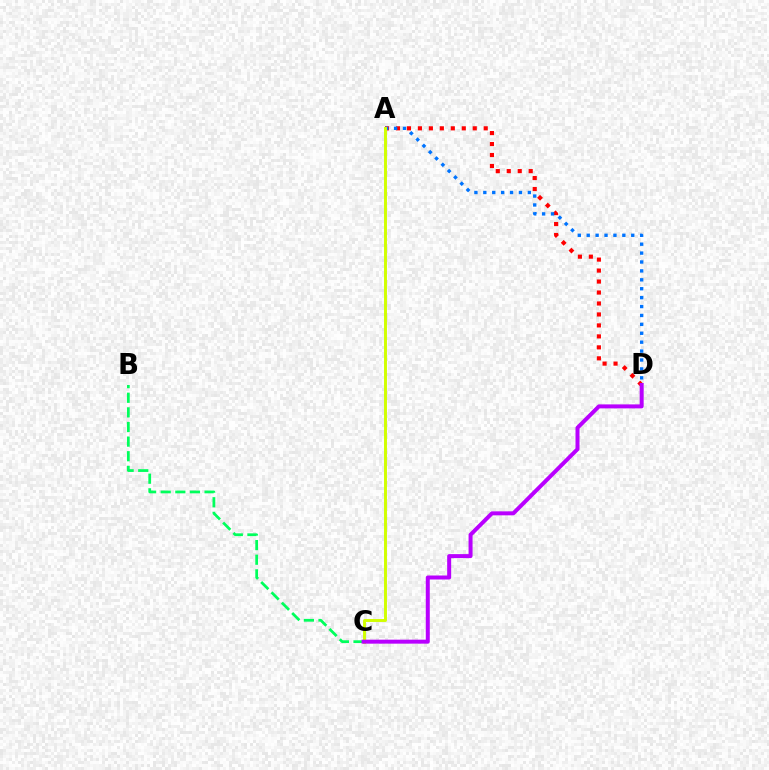{('A', 'D'): [{'color': '#ff0000', 'line_style': 'dotted', 'thickness': 2.98}, {'color': '#0074ff', 'line_style': 'dotted', 'thickness': 2.42}], ('B', 'C'): [{'color': '#00ff5c', 'line_style': 'dashed', 'thickness': 1.99}], ('A', 'C'): [{'color': '#d1ff00', 'line_style': 'solid', 'thickness': 2.11}], ('C', 'D'): [{'color': '#b900ff', 'line_style': 'solid', 'thickness': 2.87}]}